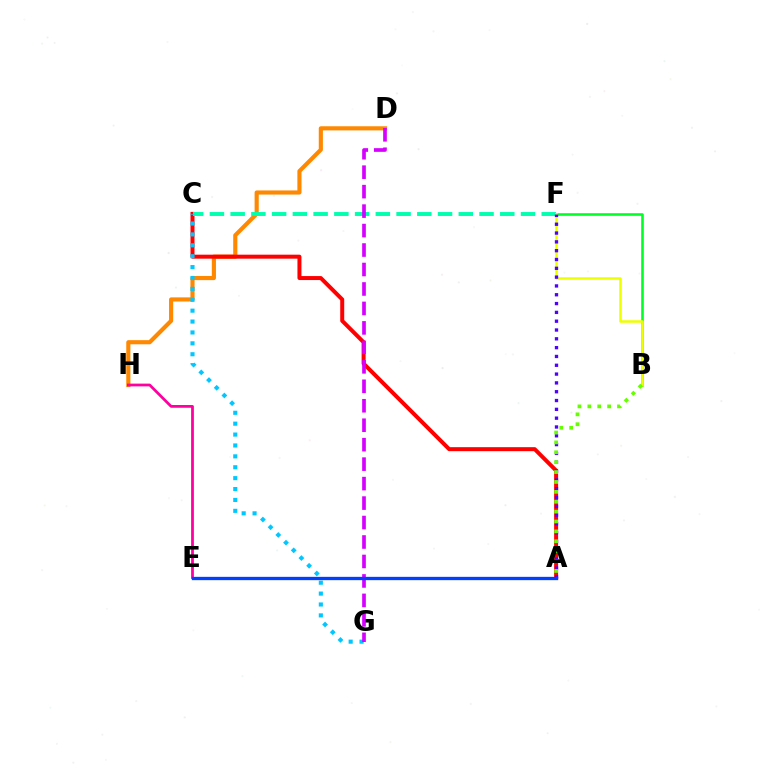{('D', 'H'): [{'color': '#ff8800', 'line_style': 'solid', 'thickness': 2.98}], ('A', 'C'): [{'color': '#ff0000', 'line_style': 'solid', 'thickness': 2.87}], ('B', 'F'): [{'color': '#00ff27', 'line_style': 'solid', 'thickness': 1.88}, {'color': '#eeff00', 'line_style': 'solid', 'thickness': 1.82}], ('E', 'H'): [{'color': '#ff00a0', 'line_style': 'solid', 'thickness': 1.98}], ('C', 'F'): [{'color': '#00ffaf', 'line_style': 'dashed', 'thickness': 2.82}], ('C', 'G'): [{'color': '#00c7ff', 'line_style': 'dotted', 'thickness': 2.96}], ('D', 'G'): [{'color': '#d600ff', 'line_style': 'dashed', 'thickness': 2.64}], ('A', 'F'): [{'color': '#4f00ff', 'line_style': 'dotted', 'thickness': 2.4}], ('A', 'B'): [{'color': '#66ff00', 'line_style': 'dotted', 'thickness': 2.69}], ('A', 'E'): [{'color': '#003fff', 'line_style': 'solid', 'thickness': 2.38}]}